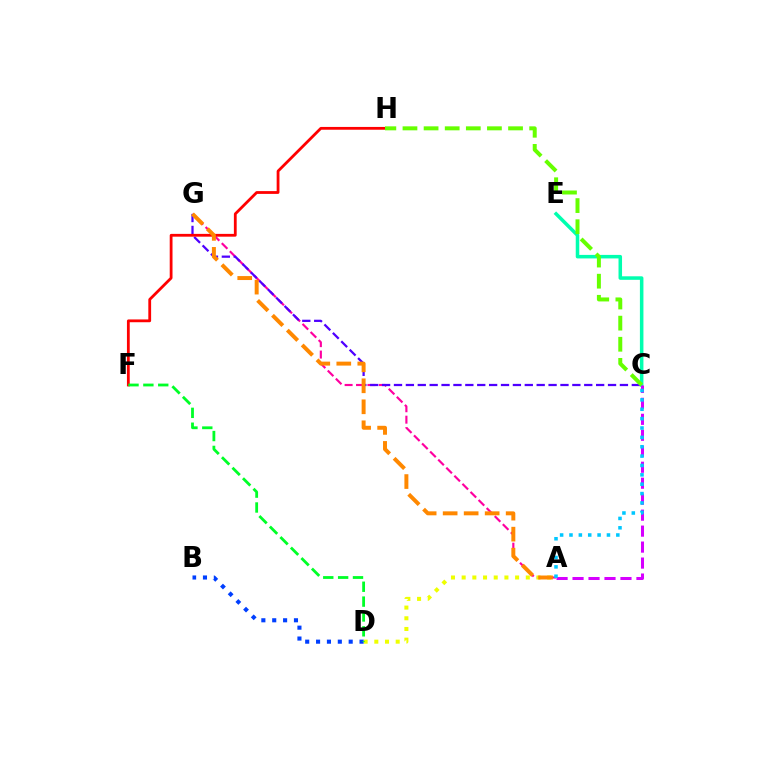{('A', 'G'): [{'color': '#ff00a0', 'line_style': 'dashed', 'thickness': 1.55}, {'color': '#ff8800', 'line_style': 'dashed', 'thickness': 2.85}], ('C', 'E'): [{'color': '#00ffaf', 'line_style': 'solid', 'thickness': 2.54}], ('A', 'D'): [{'color': '#eeff00', 'line_style': 'dotted', 'thickness': 2.9}], ('A', 'C'): [{'color': '#d600ff', 'line_style': 'dashed', 'thickness': 2.17}, {'color': '#00c7ff', 'line_style': 'dotted', 'thickness': 2.55}], ('C', 'G'): [{'color': '#4f00ff', 'line_style': 'dashed', 'thickness': 1.62}], ('B', 'D'): [{'color': '#003fff', 'line_style': 'dotted', 'thickness': 2.95}], ('F', 'H'): [{'color': '#ff0000', 'line_style': 'solid', 'thickness': 2.01}], ('C', 'H'): [{'color': '#66ff00', 'line_style': 'dashed', 'thickness': 2.87}], ('D', 'F'): [{'color': '#00ff27', 'line_style': 'dashed', 'thickness': 2.02}]}